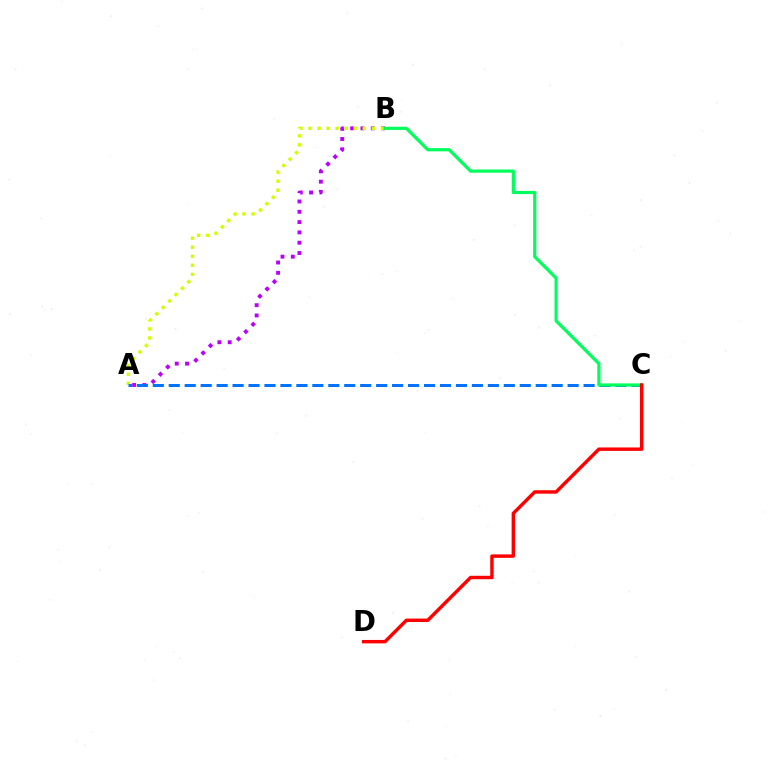{('A', 'B'): [{'color': '#b900ff', 'line_style': 'dotted', 'thickness': 2.8}, {'color': '#d1ff00', 'line_style': 'dotted', 'thickness': 2.46}], ('A', 'C'): [{'color': '#0074ff', 'line_style': 'dashed', 'thickness': 2.17}], ('B', 'C'): [{'color': '#00ff5c', 'line_style': 'solid', 'thickness': 2.3}], ('C', 'D'): [{'color': '#ff0000', 'line_style': 'solid', 'thickness': 2.47}]}